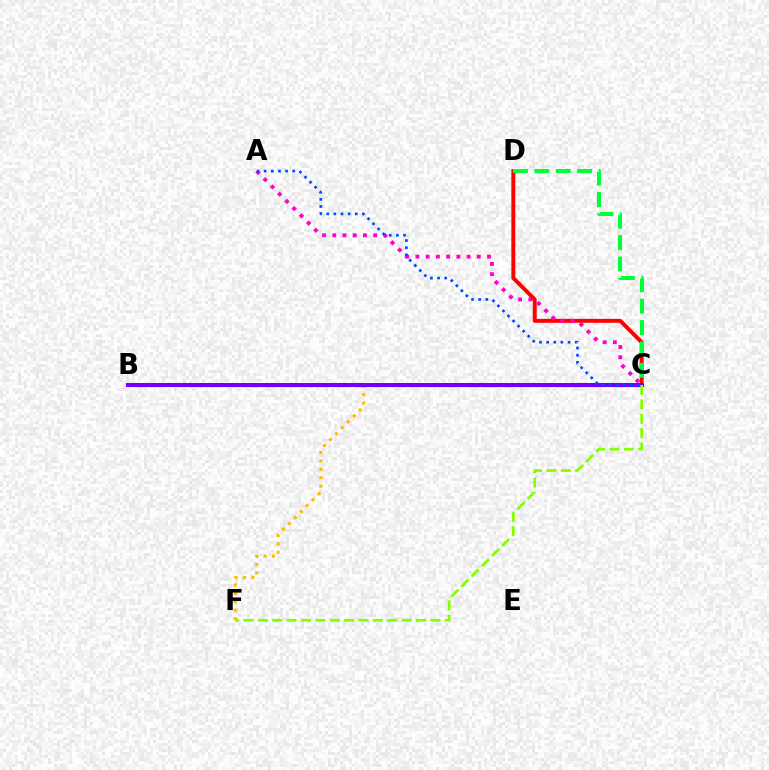{('C', 'D'): [{'color': '#ff0000', 'line_style': 'solid', 'thickness': 2.84}, {'color': '#00ff39', 'line_style': 'dashed', 'thickness': 2.91}], ('A', 'C'): [{'color': '#ff00cf', 'line_style': 'dotted', 'thickness': 2.78}, {'color': '#004bff', 'line_style': 'dotted', 'thickness': 1.94}], ('C', 'F'): [{'color': '#ffbd00', 'line_style': 'dotted', 'thickness': 2.28}, {'color': '#84ff00', 'line_style': 'dashed', 'thickness': 1.95}], ('B', 'C'): [{'color': '#00fff6', 'line_style': 'dashed', 'thickness': 2.49}, {'color': '#7200ff', 'line_style': 'solid', 'thickness': 2.88}]}